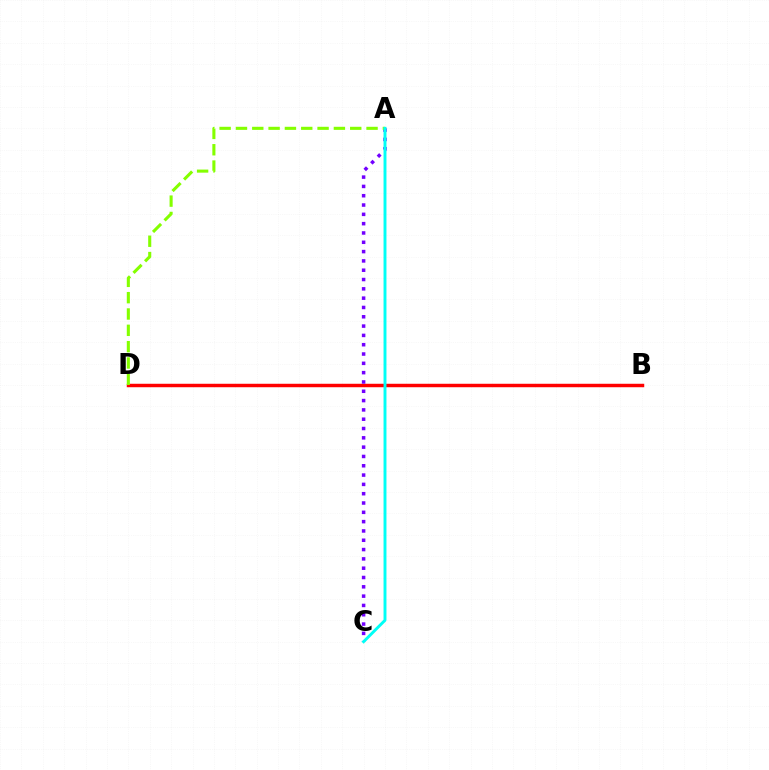{('B', 'D'): [{'color': '#ff0000', 'line_style': 'solid', 'thickness': 2.49}], ('A', 'C'): [{'color': '#7200ff', 'line_style': 'dotted', 'thickness': 2.53}, {'color': '#00fff6', 'line_style': 'solid', 'thickness': 2.1}], ('A', 'D'): [{'color': '#84ff00', 'line_style': 'dashed', 'thickness': 2.22}]}